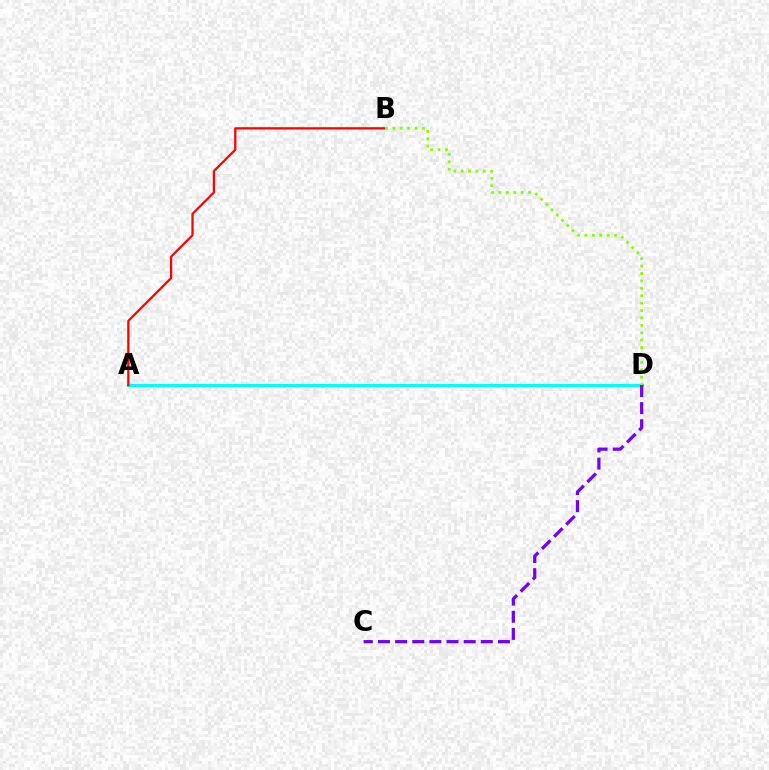{('A', 'D'): [{'color': '#00fff6', 'line_style': 'solid', 'thickness': 2.18}], ('A', 'B'): [{'color': '#ff0000', 'line_style': 'solid', 'thickness': 1.62}], ('C', 'D'): [{'color': '#7200ff', 'line_style': 'dashed', 'thickness': 2.33}], ('B', 'D'): [{'color': '#84ff00', 'line_style': 'dotted', 'thickness': 2.01}]}